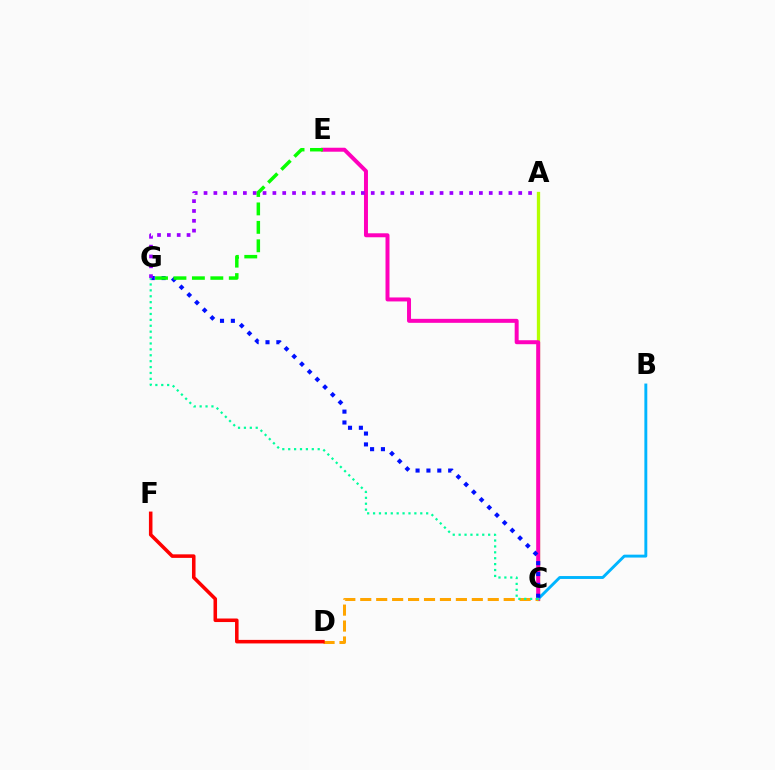{('A', 'C'): [{'color': '#b3ff00', 'line_style': 'solid', 'thickness': 2.37}], ('C', 'E'): [{'color': '#ff00bd', 'line_style': 'solid', 'thickness': 2.87}], ('B', 'C'): [{'color': '#00b5ff', 'line_style': 'solid', 'thickness': 2.09}], ('C', 'G'): [{'color': '#0010ff', 'line_style': 'dotted', 'thickness': 2.95}, {'color': '#00ff9d', 'line_style': 'dotted', 'thickness': 1.6}], ('C', 'D'): [{'color': '#ffa500', 'line_style': 'dashed', 'thickness': 2.17}], ('A', 'G'): [{'color': '#9b00ff', 'line_style': 'dotted', 'thickness': 2.67}], ('D', 'F'): [{'color': '#ff0000', 'line_style': 'solid', 'thickness': 2.55}], ('E', 'G'): [{'color': '#08ff00', 'line_style': 'dashed', 'thickness': 2.51}]}